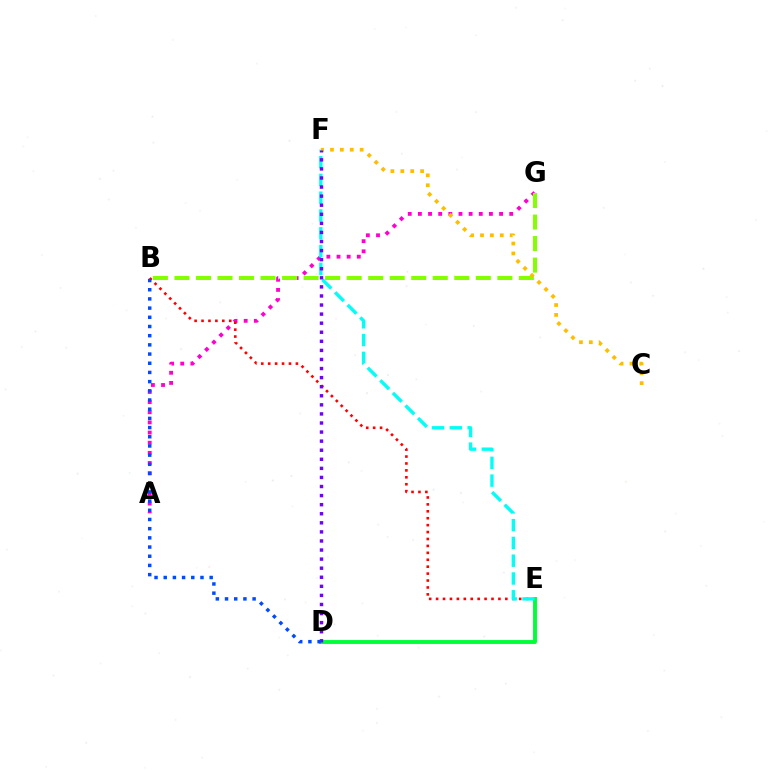{('A', 'G'): [{'color': '#ff00cf', 'line_style': 'dotted', 'thickness': 2.76}], ('B', 'E'): [{'color': '#ff0000', 'line_style': 'dotted', 'thickness': 1.88}], ('B', 'G'): [{'color': '#84ff00', 'line_style': 'dashed', 'thickness': 2.92}], ('D', 'E'): [{'color': '#00ff39', 'line_style': 'solid', 'thickness': 2.81}], ('C', 'F'): [{'color': '#ffbd00', 'line_style': 'dotted', 'thickness': 2.69}], ('E', 'F'): [{'color': '#00fff6', 'line_style': 'dashed', 'thickness': 2.42}], ('D', 'F'): [{'color': '#7200ff', 'line_style': 'dotted', 'thickness': 2.47}], ('B', 'D'): [{'color': '#004bff', 'line_style': 'dotted', 'thickness': 2.5}]}